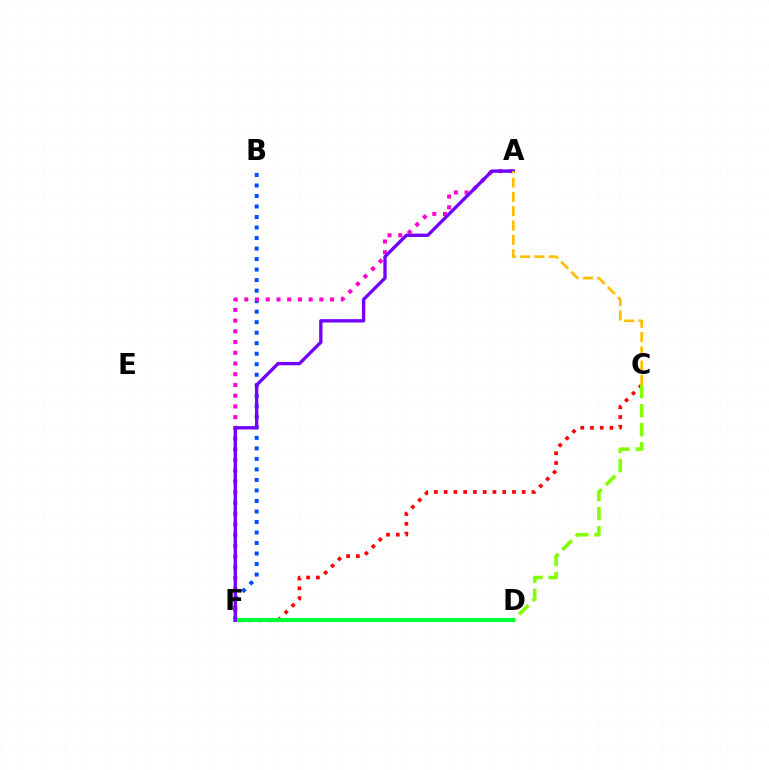{('D', 'F'): [{'color': '#00fff6', 'line_style': 'dotted', 'thickness': 1.92}, {'color': '#00ff39', 'line_style': 'solid', 'thickness': 2.98}], ('B', 'F'): [{'color': '#004bff', 'line_style': 'dotted', 'thickness': 2.86}], ('C', 'F'): [{'color': '#ff0000', 'line_style': 'dotted', 'thickness': 2.65}], ('A', 'F'): [{'color': '#ff00cf', 'line_style': 'dotted', 'thickness': 2.91}, {'color': '#7200ff', 'line_style': 'solid', 'thickness': 2.41}], ('C', 'D'): [{'color': '#84ff00', 'line_style': 'dashed', 'thickness': 2.59}], ('A', 'C'): [{'color': '#ffbd00', 'line_style': 'dashed', 'thickness': 1.95}]}